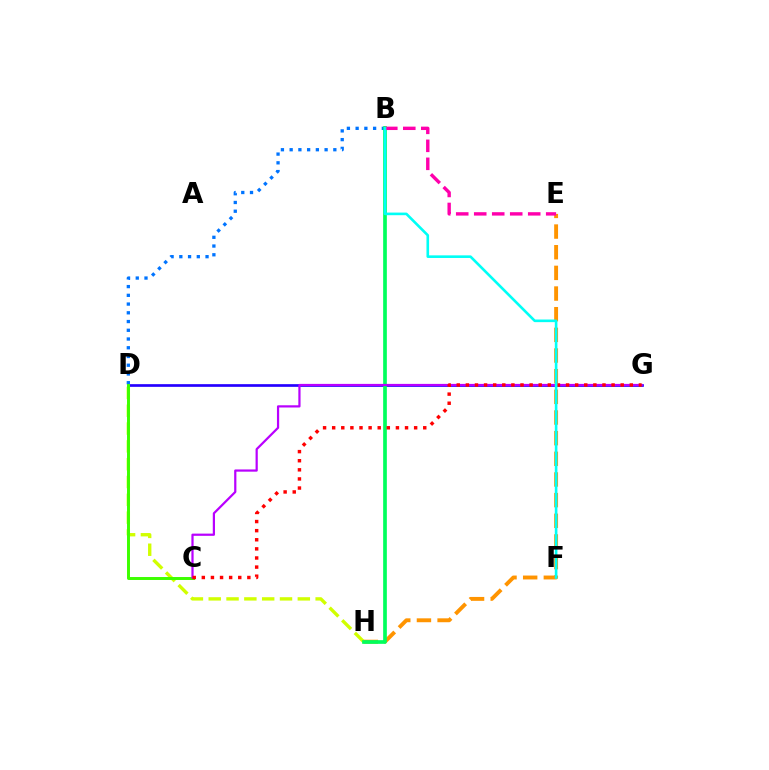{('B', 'D'): [{'color': '#0074ff', 'line_style': 'dotted', 'thickness': 2.37}], ('D', 'H'): [{'color': '#d1ff00', 'line_style': 'dashed', 'thickness': 2.42}], ('D', 'G'): [{'color': '#2500ff', 'line_style': 'solid', 'thickness': 1.94}], ('E', 'H'): [{'color': '#ff9400', 'line_style': 'dashed', 'thickness': 2.81}], ('C', 'D'): [{'color': '#3dff00', 'line_style': 'solid', 'thickness': 2.13}], ('B', 'H'): [{'color': '#00ff5c', 'line_style': 'solid', 'thickness': 2.65}], ('B', 'E'): [{'color': '#ff00ac', 'line_style': 'dashed', 'thickness': 2.44}], ('C', 'G'): [{'color': '#b900ff', 'line_style': 'solid', 'thickness': 1.6}, {'color': '#ff0000', 'line_style': 'dotted', 'thickness': 2.47}], ('B', 'F'): [{'color': '#00fff6', 'line_style': 'solid', 'thickness': 1.89}]}